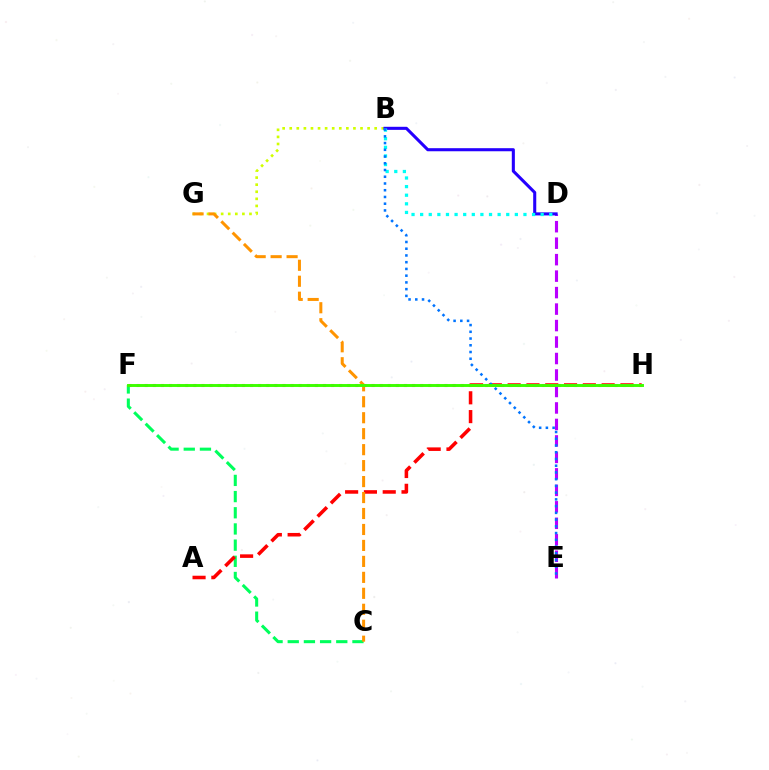{('C', 'F'): [{'color': '#00ff5c', 'line_style': 'dashed', 'thickness': 2.2}], ('A', 'H'): [{'color': '#ff0000', 'line_style': 'dashed', 'thickness': 2.55}], ('B', 'G'): [{'color': '#d1ff00', 'line_style': 'dotted', 'thickness': 1.92}], ('D', 'E'): [{'color': '#b900ff', 'line_style': 'dashed', 'thickness': 2.24}], ('B', 'D'): [{'color': '#2500ff', 'line_style': 'solid', 'thickness': 2.21}, {'color': '#00fff6', 'line_style': 'dotted', 'thickness': 2.34}], ('F', 'H'): [{'color': '#ff00ac', 'line_style': 'dotted', 'thickness': 2.2}, {'color': '#3dff00', 'line_style': 'solid', 'thickness': 2.11}], ('C', 'G'): [{'color': '#ff9400', 'line_style': 'dashed', 'thickness': 2.17}], ('B', 'E'): [{'color': '#0074ff', 'line_style': 'dotted', 'thickness': 1.83}]}